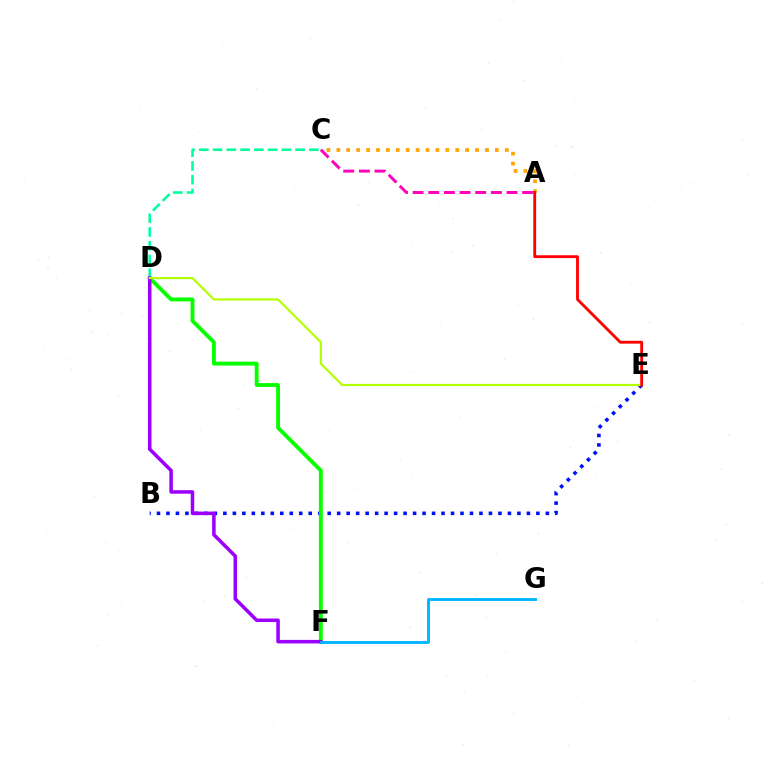{('B', 'E'): [{'color': '#0010ff', 'line_style': 'dotted', 'thickness': 2.58}], ('A', 'C'): [{'color': '#ff00bd', 'line_style': 'dashed', 'thickness': 2.13}, {'color': '#ffa500', 'line_style': 'dotted', 'thickness': 2.69}], ('C', 'D'): [{'color': '#00ff9d', 'line_style': 'dashed', 'thickness': 1.87}], ('D', 'F'): [{'color': '#08ff00', 'line_style': 'solid', 'thickness': 2.78}, {'color': '#9b00ff', 'line_style': 'solid', 'thickness': 2.54}], ('F', 'G'): [{'color': '#00b5ff', 'line_style': 'solid', 'thickness': 2.07}], ('D', 'E'): [{'color': '#b3ff00', 'line_style': 'solid', 'thickness': 1.57}], ('A', 'E'): [{'color': '#ff0000', 'line_style': 'solid', 'thickness': 2.04}]}